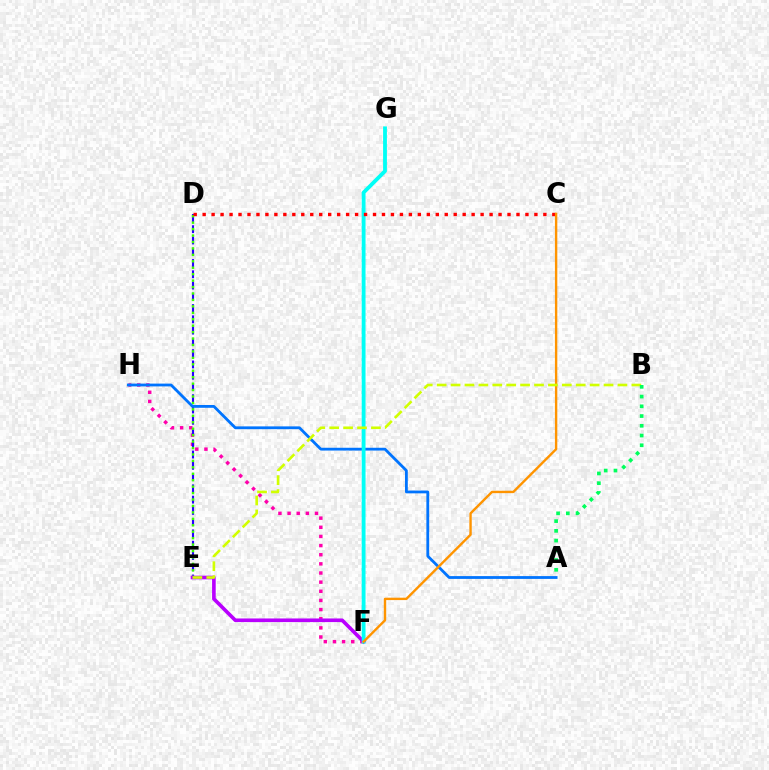{('F', 'H'): [{'color': '#ff00ac', 'line_style': 'dotted', 'thickness': 2.48}], ('D', 'E'): [{'color': '#2500ff', 'line_style': 'dashed', 'thickness': 1.53}, {'color': '#3dff00', 'line_style': 'dotted', 'thickness': 1.75}], ('A', 'H'): [{'color': '#0074ff', 'line_style': 'solid', 'thickness': 2.02}], ('E', 'F'): [{'color': '#b900ff', 'line_style': 'solid', 'thickness': 2.61}], ('F', 'G'): [{'color': '#00fff6', 'line_style': 'solid', 'thickness': 2.75}], ('C', 'D'): [{'color': '#ff0000', 'line_style': 'dotted', 'thickness': 2.44}], ('C', 'F'): [{'color': '#ff9400', 'line_style': 'solid', 'thickness': 1.72}], ('B', 'E'): [{'color': '#d1ff00', 'line_style': 'dashed', 'thickness': 1.89}], ('A', 'B'): [{'color': '#00ff5c', 'line_style': 'dotted', 'thickness': 2.65}]}